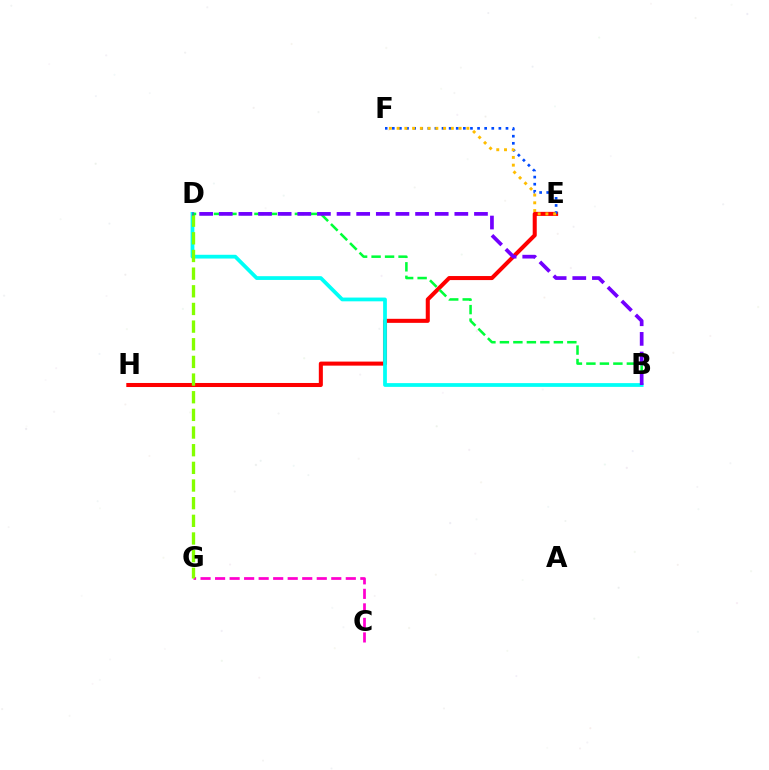{('E', 'H'): [{'color': '#ff0000', 'line_style': 'solid', 'thickness': 2.91}], ('B', 'D'): [{'color': '#00fff6', 'line_style': 'solid', 'thickness': 2.71}, {'color': '#00ff39', 'line_style': 'dashed', 'thickness': 1.83}, {'color': '#7200ff', 'line_style': 'dashed', 'thickness': 2.67}], ('C', 'G'): [{'color': '#ff00cf', 'line_style': 'dashed', 'thickness': 1.97}], ('E', 'F'): [{'color': '#004bff', 'line_style': 'dotted', 'thickness': 1.93}, {'color': '#ffbd00', 'line_style': 'dotted', 'thickness': 2.11}], ('D', 'G'): [{'color': '#84ff00', 'line_style': 'dashed', 'thickness': 2.4}]}